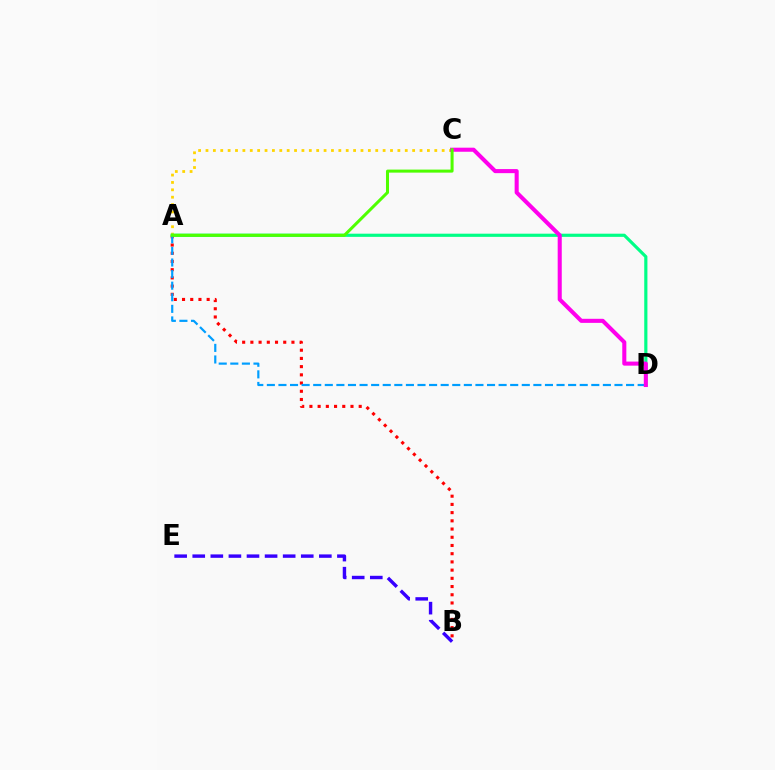{('A', 'B'): [{'color': '#ff0000', 'line_style': 'dotted', 'thickness': 2.23}], ('A', 'C'): [{'color': '#ffd500', 'line_style': 'dotted', 'thickness': 2.01}, {'color': '#4fff00', 'line_style': 'solid', 'thickness': 2.18}], ('A', 'D'): [{'color': '#00ff86', 'line_style': 'solid', 'thickness': 2.28}, {'color': '#009eff', 'line_style': 'dashed', 'thickness': 1.57}], ('B', 'E'): [{'color': '#3700ff', 'line_style': 'dashed', 'thickness': 2.46}], ('C', 'D'): [{'color': '#ff00ed', 'line_style': 'solid', 'thickness': 2.93}]}